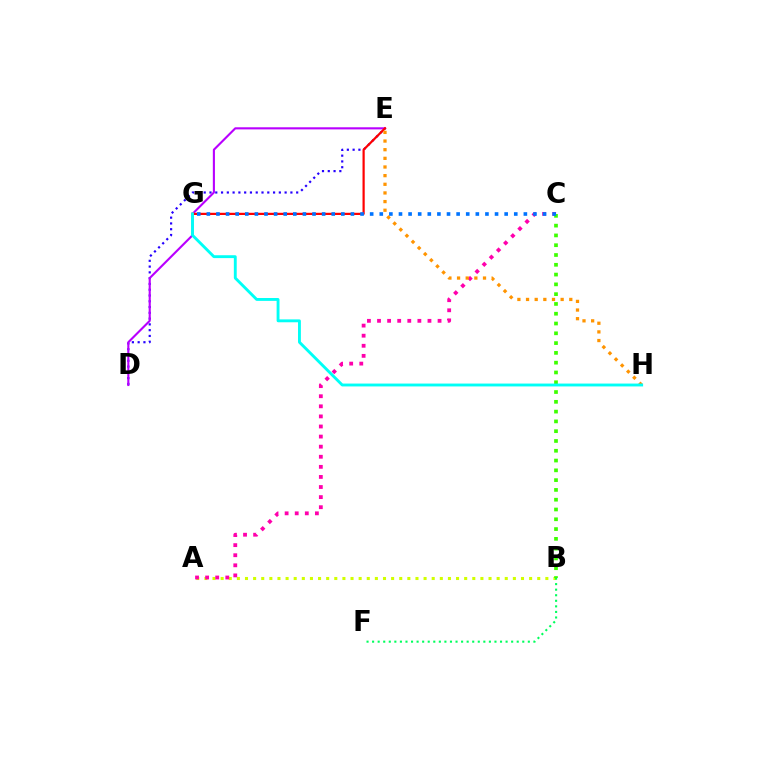{('A', 'B'): [{'color': '#d1ff00', 'line_style': 'dotted', 'thickness': 2.21}], ('D', 'E'): [{'color': '#2500ff', 'line_style': 'dotted', 'thickness': 1.57}, {'color': '#b900ff', 'line_style': 'solid', 'thickness': 1.52}], ('A', 'C'): [{'color': '#ff00ac', 'line_style': 'dotted', 'thickness': 2.74}], ('B', 'F'): [{'color': '#00ff5c', 'line_style': 'dotted', 'thickness': 1.51}], ('B', 'C'): [{'color': '#3dff00', 'line_style': 'dotted', 'thickness': 2.66}], ('E', 'G'): [{'color': '#ff0000', 'line_style': 'solid', 'thickness': 1.59}], ('E', 'H'): [{'color': '#ff9400', 'line_style': 'dotted', 'thickness': 2.35}], ('G', 'H'): [{'color': '#00fff6', 'line_style': 'solid', 'thickness': 2.07}], ('C', 'G'): [{'color': '#0074ff', 'line_style': 'dotted', 'thickness': 2.61}]}